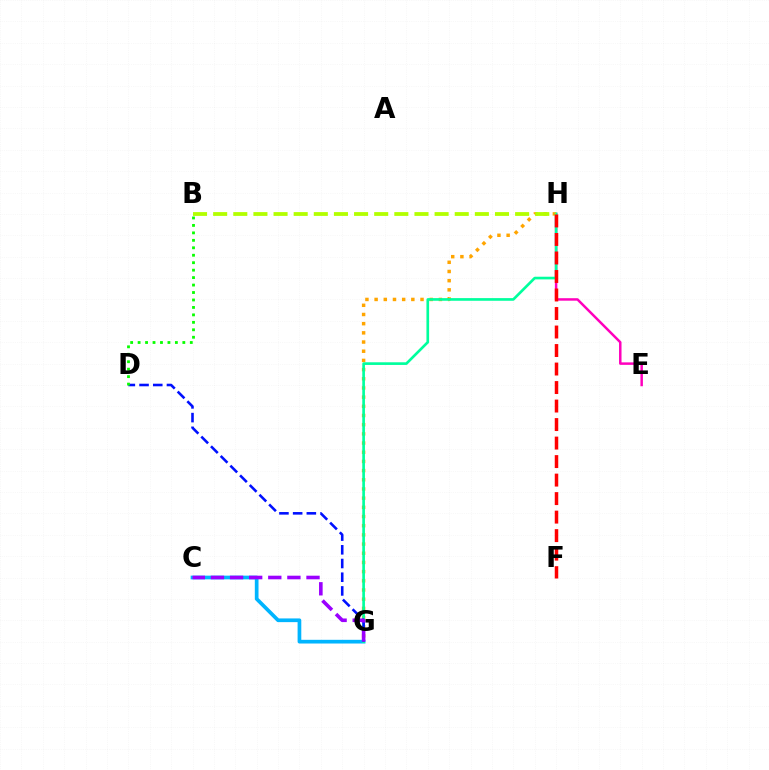{('C', 'G'): [{'color': '#00b5ff', 'line_style': 'solid', 'thickness': 2.66}, {'color': '#9b00ff', 'line_style': 'dashed', 'thickness': 2.6}], ('E', 'H'): [{'color': '#ff00bd', 'line_style': 'solid', 'thickness': 1.79}], ('G', 'H'): [{'color': '#ffa500', 'line_style': 'dotted', 'thickness': 2.5}, {'color': '#00ff9d', 'line_style': 'solid', 'thickness': 1.91}], ('B', 'H'): [{'color': '#b3ff00', 'line_style': 'dashed', 'thickness': 2.73}], ('D', 'G'): [{'color': '#0010ff', 'line_style': 'dashed', 'thickness': 1.86}], ('F', 'H'): [{'color': '#ff0000', 'line_style': 'dashed', 'thickness': 2.51}], ('B', 'D'): [{'color': '#08ff00', 'line_style': 'dotted', 'thickness': 2.03}]}